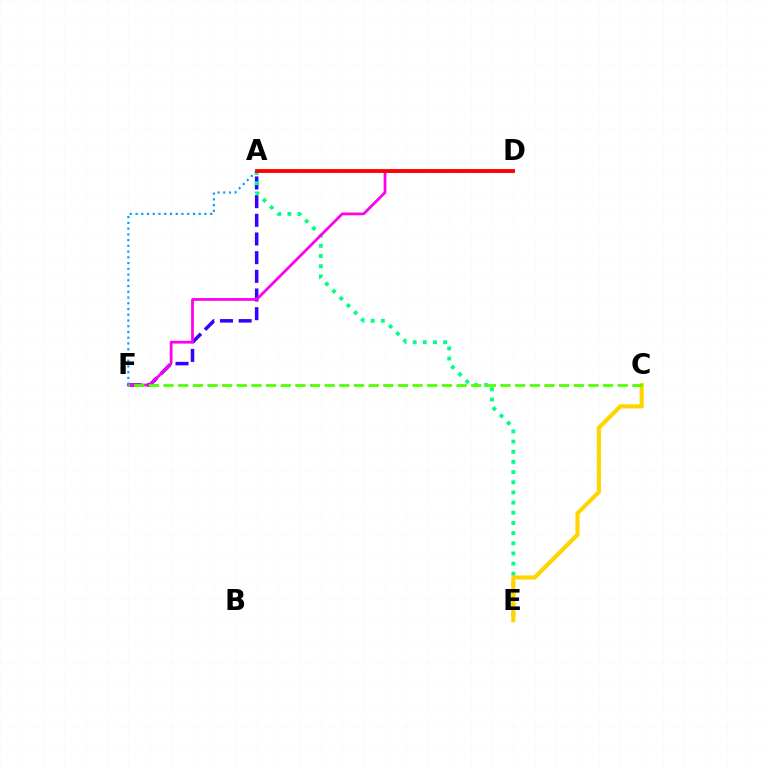{('A', 'F'): [{'color': '#3700ff', 'line_style': 'dashed', 'thickness': 2.54}, {'color': '#009eff', 'line_style': 'dotted', 'thickness': 1.56}], ('A', 'E'): [{'color': '#00ff86', 'line_style': 'dotted', 'thickness': 2.76}], ('C', 'E'): [{'color': '#ffd500', 'line_style': 'solid', 'thickness': 2.97}], ('D', 'F'): [{'color': '#ff00ed', 'line_style': 'solid', 'thickness': 1.99}], ('A', 'D'): [{'color': '#ff0000', 'line_style': 'solid', 'thickness': 2.75}], ('C', 'F'): [{'color': '#4fff00', 'line_style': 'dashed', 'thickness': 1.99}]}